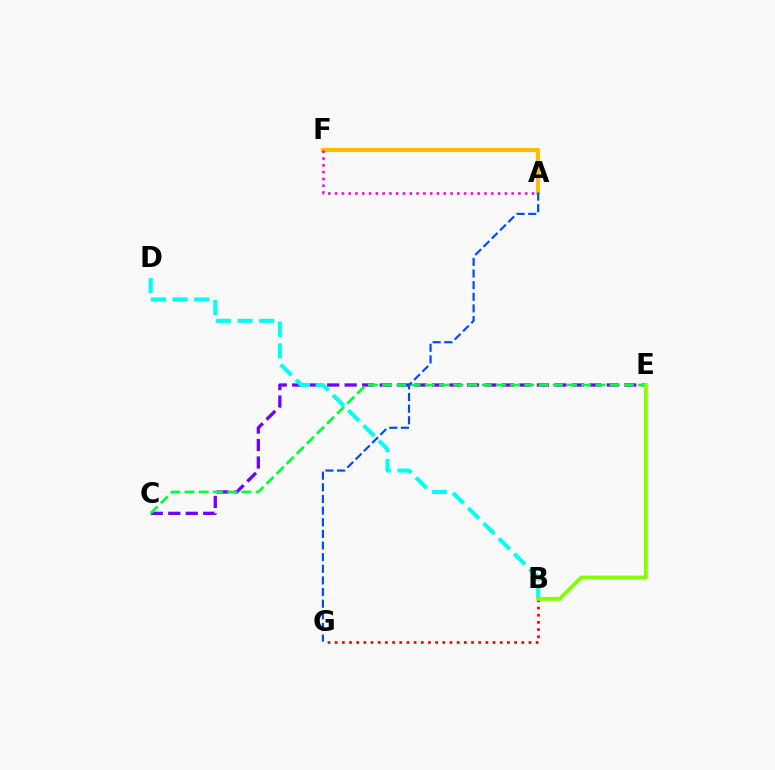{('B', 'G'): [{'color': '#ff0000', 'line_style': 'dotted', 'thickness': 1.95}], ('C', 'E'): [{'color': '#7200ff', 'line_style': 'dashed', 'thickness': 2.37}, {'color': '#00ff39', 'line_style': 'dashed', 'thickness': 1.93}], ('A', 'F'): [{'color': '#ffbd00', 'line_style': 'solid', 'thickness': 2.94}, {'color': '#ff00cf', 'line_style': 'dotted', 'thickness': 1.84}], ('B', 'D'): [{'color': '#00fff6', 'line_style': 'dashed', 'thickness': 2.94}], ('B', 'E'): [{'color': '#84ff00', 'line_style': 'solid', 'thickness': 2.79}], ('A', 'G'): [{'color': '#004bff', 'line_style': 'dashed', 'thickness': 1.58}]}